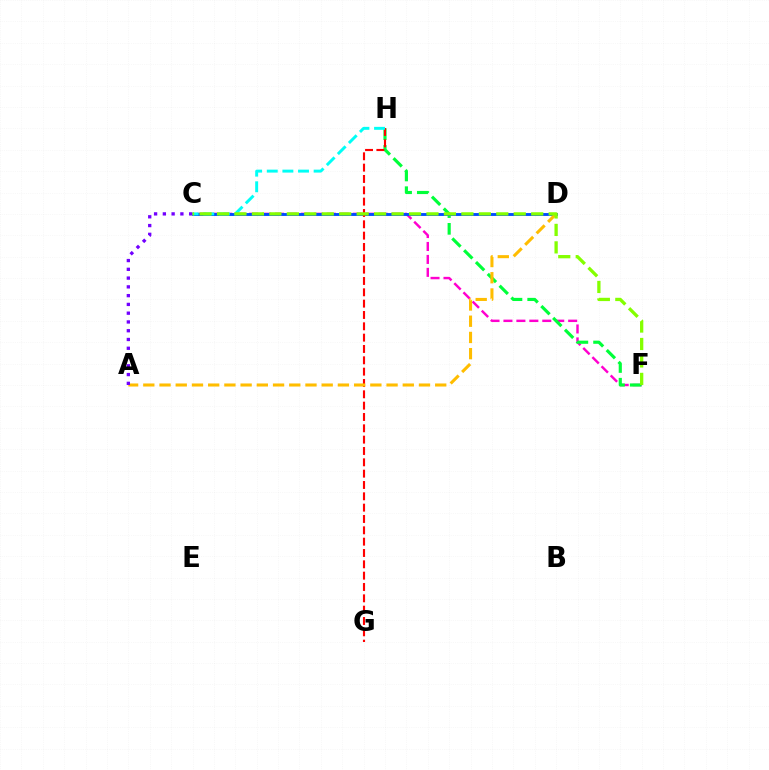{('C', 'F'): [{'color': '#ff00cf', 'line_style': 'dashed', 'thickness': 1.76}, {'color': '#84ff00', 'line_style': 'dashed', 'thickness': 2.37}], ('F', 'H'): [{'color': '#00ff39', 'line_style': 'dashed', 'thickness': 2.27}], ('C', 'D'): [{'color': '#004bff', 'line_style': 'solid', 'thickness': 2.07}], ('G', 'H'): [{'color': '#ff0000', 'line_style': 'dashed', 'thickness': 1.54}], ('C', 'H'): [{'color': '#00fff6', 'line_style': 'dashed', 'thickness': 2.12}], ('A', 'D'): [{'color': '#ffbd00', 'line_style': 'dashed', 'thickness': 2.2}], ('A', 'C'): [{'color': '#7200ff', 'line_style': 'dotted', 'thickness': 2.38}]}